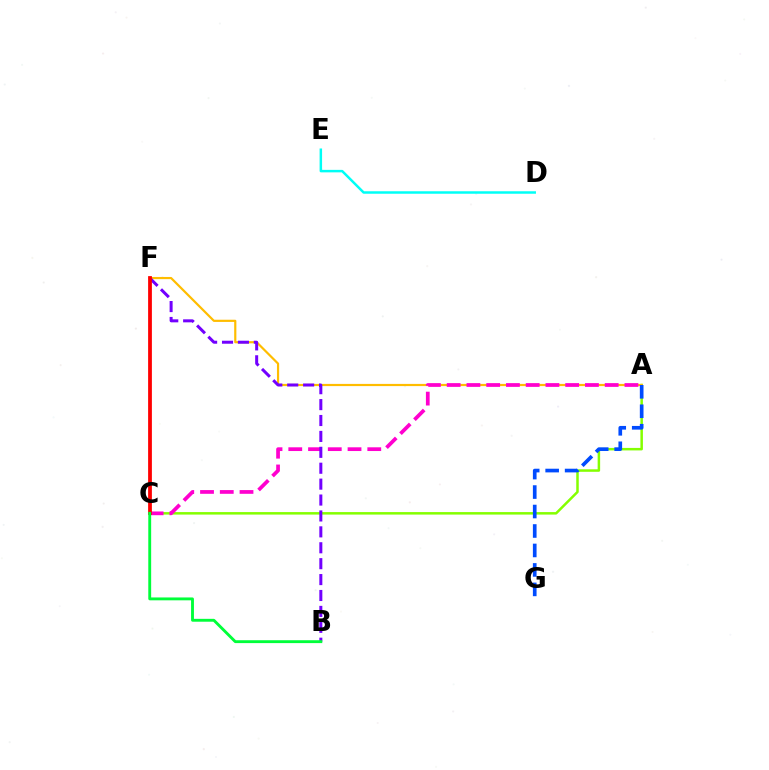{('A', 'C'): [{'color': '#84ff00', 'line_style': 'solid', 'thickness': 1.8}, {'color': '#ff00cf', 'line_style': 'dashed', 'thickness': 2.68}], ('D', 'E'): [{'color': '#00fff6', 'line_style': 'solid', 'thickness': 1.79}], ('A', 'F'): [{'color': '#ffbd00', 'line_style': 'solid', 'thickness': 1.58}], ('B', 'F'): [{'color': '#7200ff', 'line_style': 'dashed', 'thickness': 2.16}], ('C', 'F'): [{'color': '#ff0000', 'line_style': 'solid', 'thickness': 2.72}], ('B', 'C'): [{'color': '#00ff39', 'line_style': 'solid', 'thickness': 2.07}], ('A', 'G'): [{'color': '#004bff', 'line_style': 'dashed', 'thickness': 2.64}]}